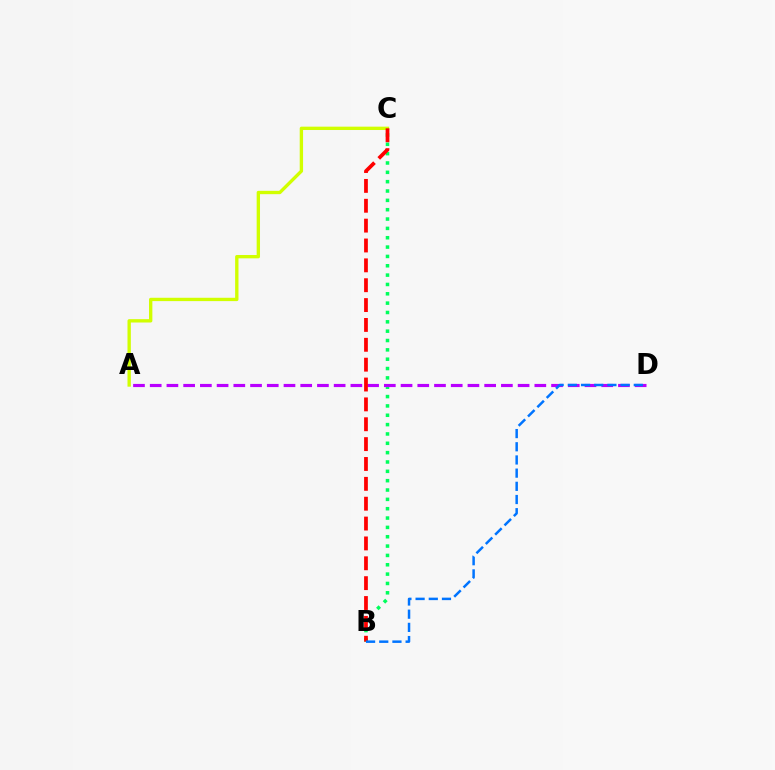{('B', 'C'): [{'color': '#00ff5c', 'line_style': 'dotted', 'thickness': 2.54}, {'color': '#ff0000', 'line_style': 'dashed', 'thickness': 2.7}], ('A', 'C'): [{'color': '#d1ff00', 'line_style': 'solid', 'thickness': 2.41}], ('A', 'D'): [{'color': '#b900ff', 'line_style': 'dashed', 'thickness': 2.27}], ('B', 'D'): [{'color': '#0074ff', 'line_style': 'dashed', 'thickness': 1.79}]}